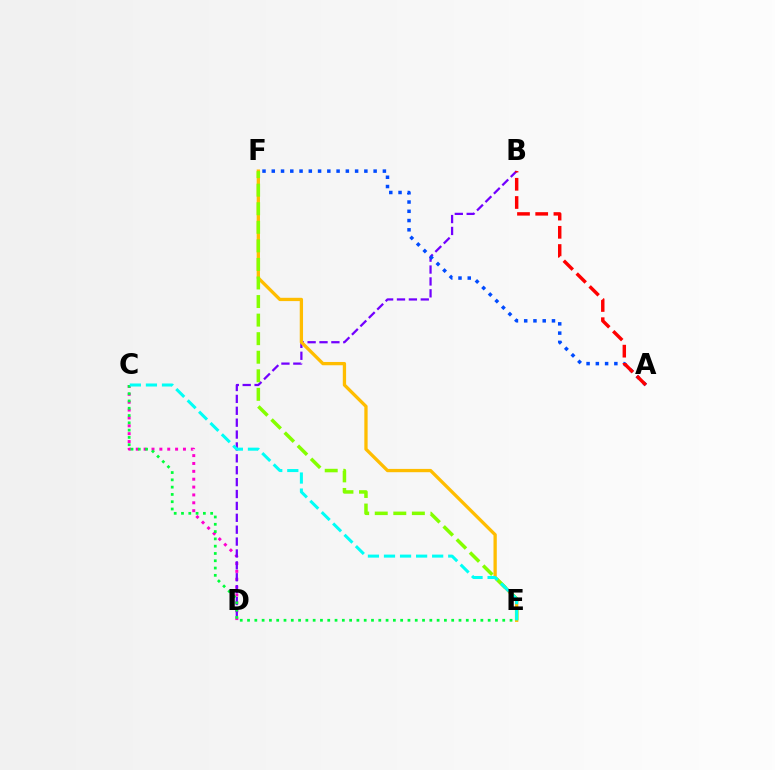{('C', 'D'): [{'color': '#ff00cf', 'line_style': 'dotted', 'thickness': 2.14}], ('B', 'D'): [{'color': '#7200ff', 'line_style': 'dashed', 'thickness': 1.62}], ('E', 'F'): [{'color': '#ffbd00', 'line_style': 'solid', 'thickness': 2.37}, {'color': '#84ff00', 'line_style': 'dashed', 'thickness': 2.52}], ('A', 'F'): [{'color': '#004bff', 'line_style': 'dotted', 'thickness': 2.52}], ('C', 'E'): [{'color': '#00ff39', 'line_style': 'dotted', 'thickness': 1.98}, {'color': '#00fff6', 'line_style': 'dashed', 'thickness': 2.18}], ('A', 'B'): [{'color': '#ff0000', 'line_style': 'dashed', 'thickness': 2.47}]}